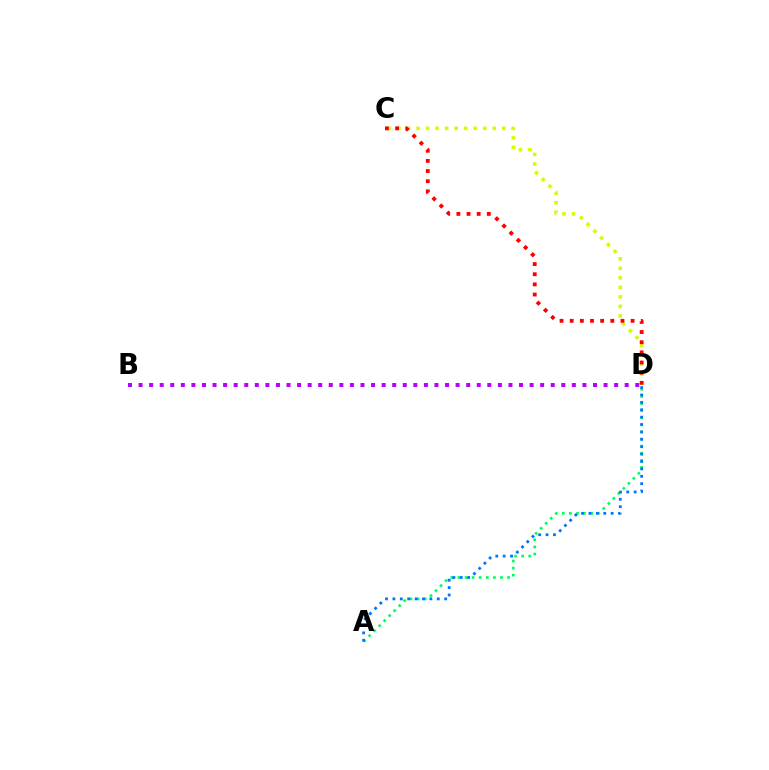{('A', 'D'): [{'color': '#00ff5c', 'line_style': 'dotted', 'thickness': 1.93}, {'color': '#0074ff', 'line_style': 'dotted', 'thickness': 2.01}], ('C', 'D'): [{'color': '#d1ff00', 'line_style': 'dotted', 'thickness': 2.59}, {'color': '#ff0000', 'line_style': 'dotted', 'thickness': 2.76}], ('B', 'D'): [{'color': '#b900ff', 'line_style': 'dotted', 'thickness': 2.87}]}